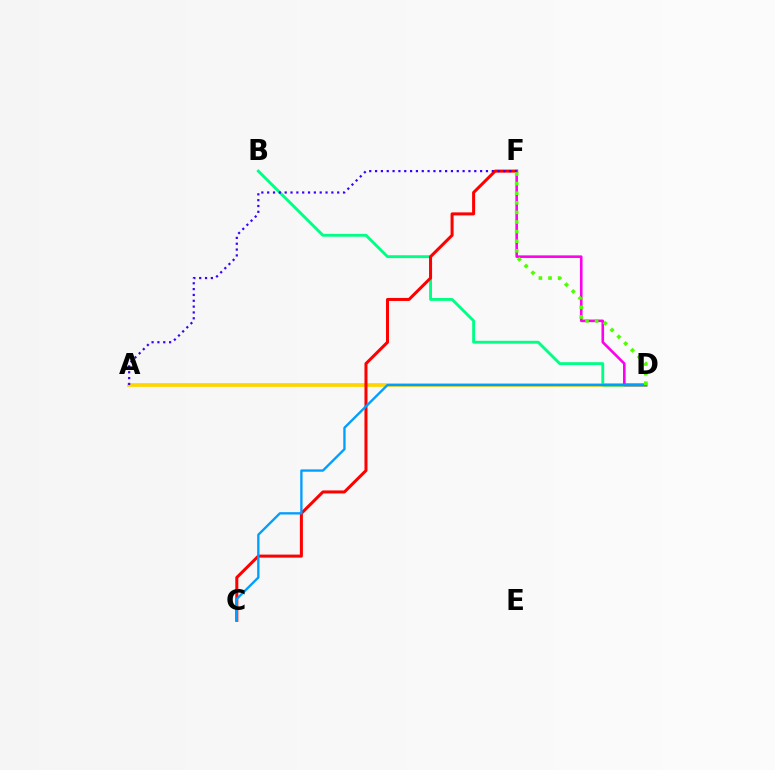{('A', 'D'): [{'color': '#ffd500', 'line_style': 'solid', 'thickness': 2.68}], ('B', 'D'): [{'color': '#00ff86', 'line_style': 'solid', 'thickness': 2.07}], ('C', 'F'): [{'color': '#ff0000', 'line_style': 'solid', 'thickness': 2.18}], ('D', 'F'): [{'color': '#ff00ed', 'line_style': 'solid', 'thickness': 1.87}, {'color': '#4fff00', 'line_style': 'dotted', 'thickness': 2.61}], ('A', 'F'): [{'color': '#3700ff', 'line_style': 'dotted', 'thickness': 1.59}], ('C', 'D'): [{'color': '#009eff', 'line_style': 'solid', 'thickness': 1.68}]}